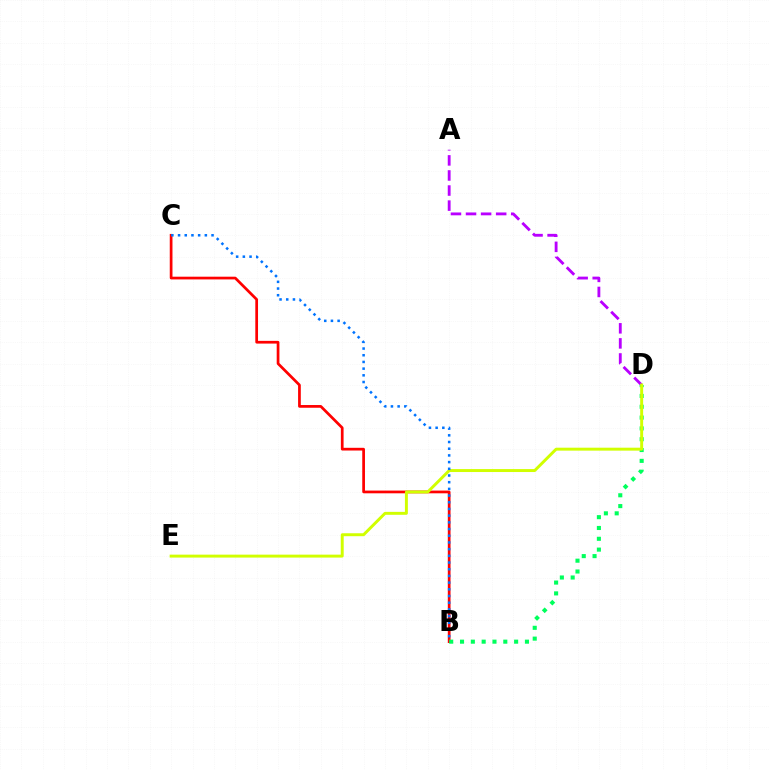{('A', 'D'): [{'color': '#b900ff', 'line_style': 'dashed', 'thickness': 2.05}], ('B', 'C'): [{'color': '#ff0000', 'line_style': 'solid', 'thickness': 1.96}, {'color': '#0074ff', 'line_style': 'dotted', 'thickness': 1.82}], ('B', 'D'): [{'color': '#00ff5c', 'line_style': 'dotted', 'thickness': 2.94}], ('D', 'E'): [{'color': '#d1ff00', 'line_style': 'solid', 'thickness': 2.12}]}